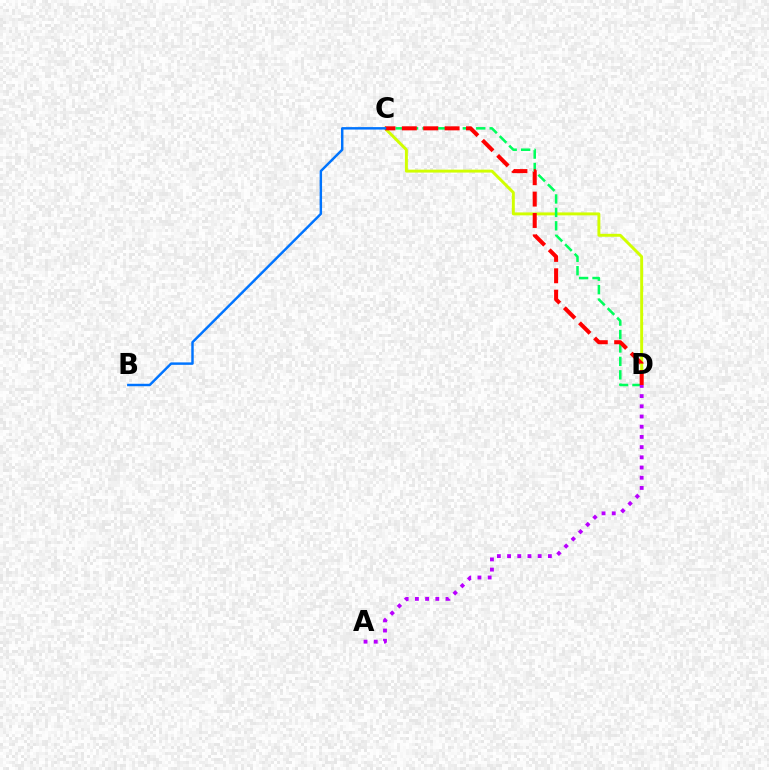{('C', 'D'): [{'color': '#d1ff00', 'line_style': 'solid', 'thickness': 2.11}, {'color': '#00ff5c', 'line_style': 'dashed', 'thickness': 1.83}, {'color': '#ff0000', 'line_style': 'dashed', 'thickness': 2.91}], ('A', 'D'): [{'color': '#b900ff', 'line_style': 'dotted', 'thickness': 2.77}], ('B', 'C'): [{'color': '#0074ff', 'line_style': 'solid', 'thickness': 1.77}]}